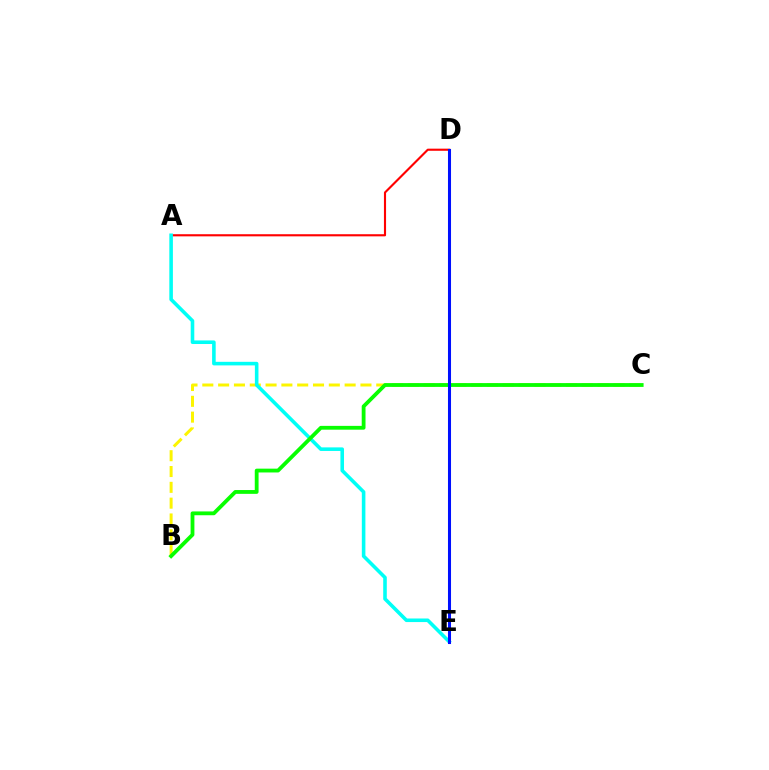{('B', 'C'): [{'color': '#fcf500', 'line_style': 'dashed', 'thickness': 2.15}, {'color': '#08ff00', 'line_style': 'solid', 'thickness': 2.74}], ('A', 'D'): [{'color': '#ff0000', 'line_style': 'solid', 'thickness': 1.53}], ('D', 'E'): [{'color': '#ee00ff', 'line_style': 'solid', 'thickness': 2.17}, {'color': '#0010ff', 'line_style': 'solid', 'thickness': 2.19}], ('A', 'E'): [{'color': '#00fff6', 'line_style': 'solid', 'thickness': 2.58}]}